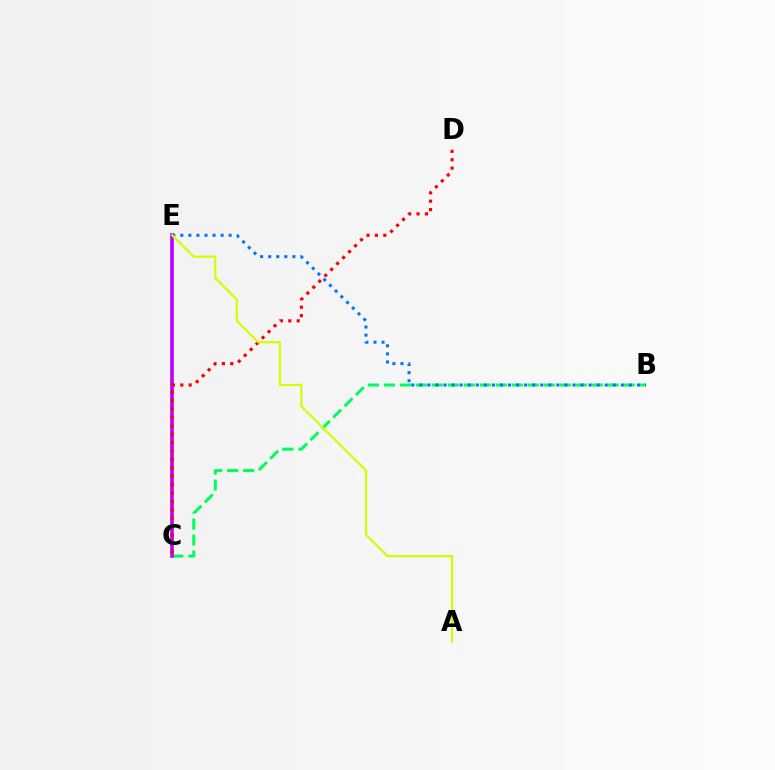{('B', 'C'): [{'color': '#00ff5c', 'line_style': 'dashed', 'thickness': 2.17}], ('B', 'E'): [{'color': '#0074ff', 'line_style': 'dotted', 'thickness': 2.19}], ('C', 'E'): [{'color': '#b900ff', 'line_style': 'solid', 'thickness': 2.61}], ('C', 'D'): [{'color': '#ff0000', 'line_style': 'dotted', 'thickness': 2.28}], ('A', 'E'): [{'color': '#d1ff00', 'line_style': 'solid', 'thickness': 1.58}]}